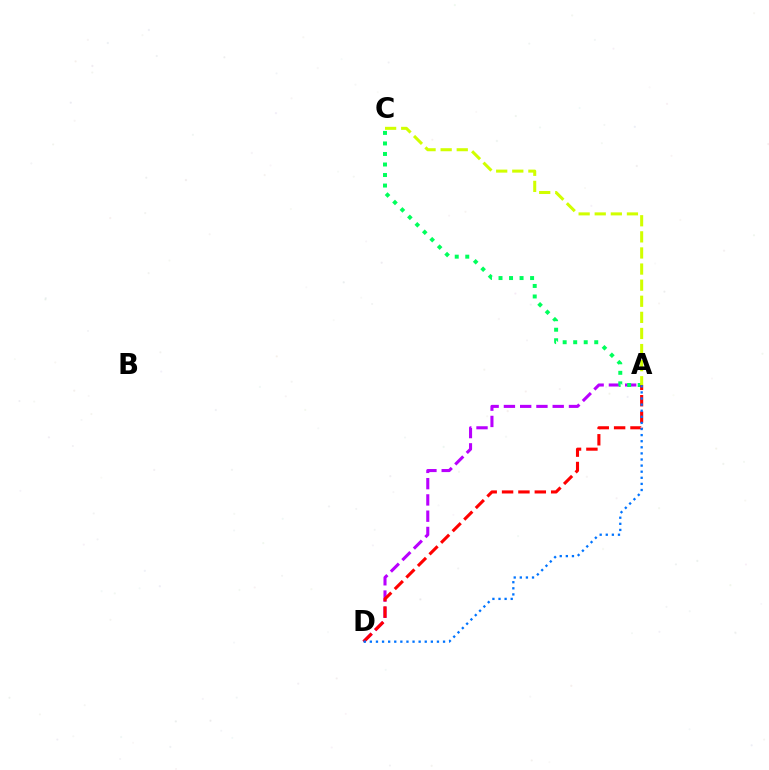{('A', 'D'): [{'color': '#b900ff', 'line_style': 'dashed', 'thickness': 2.21}, {'color': '#ff0000', 'line_style': 'dashed', 'thickness': 2.22}, {'color': '#0074ff', 'line_style': 'dotted', 'thickness': 1.66}], ('A', 'C'): [{'color': '#00ff5c', 'line_style': 'dotted', 'thickness': 2.86}, {'color': '#d1ff00', 'line_style': 'dashed', 'thickness': 2.19}]}